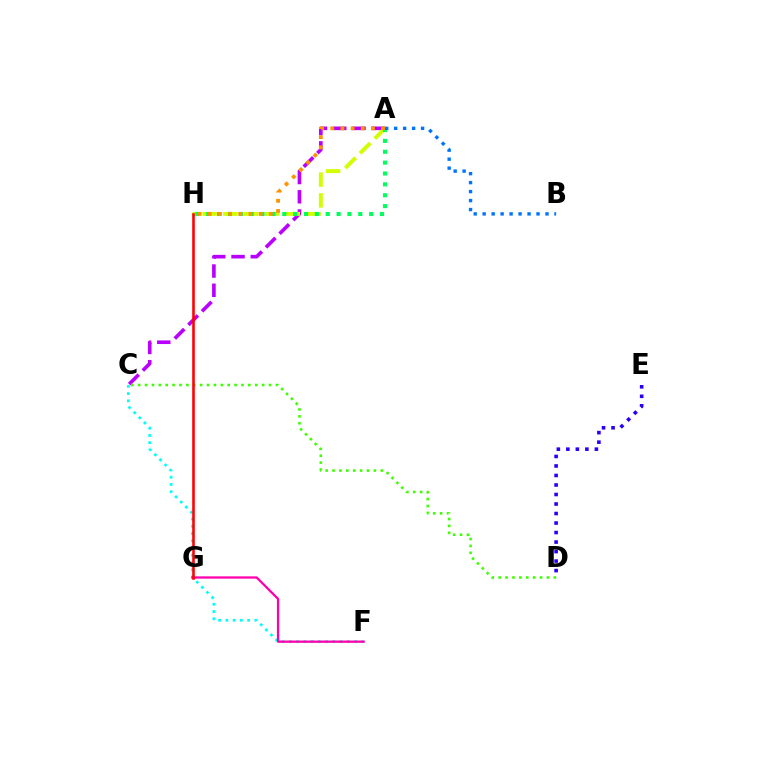{('A', 'C'): [{'color': '#b900ff', 'line_style': 'dashed', 'thickness': 2.62}], ('C', 'D'): [{'color': '#3dff00', 'line_style': 'dotted', 'thickness': 1.87}], ('D', 'E'): [{'color': '#2500ff', 'line_style': 'dotted', 'thickness': 2.58}], ('C', 'F'): [{'color': '#00fff6', 'line_style': 'dotted', 'thickness': 1.97}], ('F', 'G'): [{'color': '#ff00ac', 'line_style': 'solid', 'thickness': 1.64}], ('A', 'H'): [{'color': '#d1ff00', 'line_style': 'dashed', 'thickness': 2.82}, {'color': '#00ff5c', 'line_style': 'dotted', 'thickness': 2.95}, {'color': '#ff9400', 'line_style': 'dotted', 'thickness': 2.76}], ('G', 'H'): [{'color': '#ff0000', 'line_style': 'solid', 'thickness': 1.86}], ('A', 'B'): [{'color': '#0074ff', 'line_style': 'dotted', 'thickness': 2.44}]}